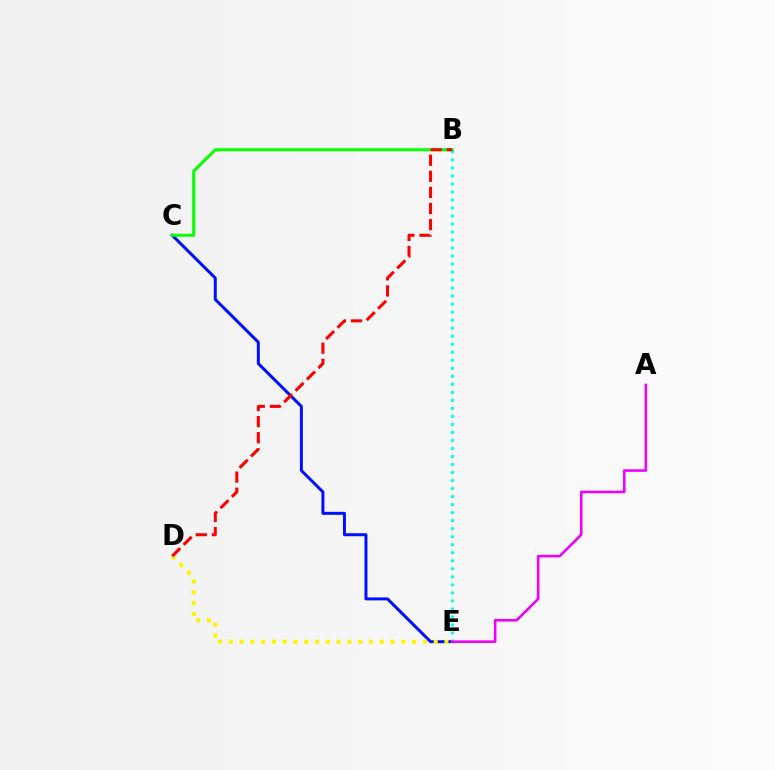{('C', 'E'): [{'color': '#0010ff', 'line_style': 'solid', 'thickness': 2.15}], ('B', 'E'): [{'color': '#00fff6', 'line_style': 'dotted', 'thickness': 2.18}], ('D', 'E'): [{'color': '#fcf500', 'line_style': 'dotted', 'thickness': 2.93}], ('B', 'C'): [{'color': '#08ff00', 'line_style': 'solid', 'thickness': 2.19}], ('A', 'E'): [{'color': '#ee00ff', 'line_style': 'solid', 'thickness': 1.87}], ('B', 'D'): [{'color': '#ff0000', 'line_style': 'dashed', 'thickness': 2.19}]}